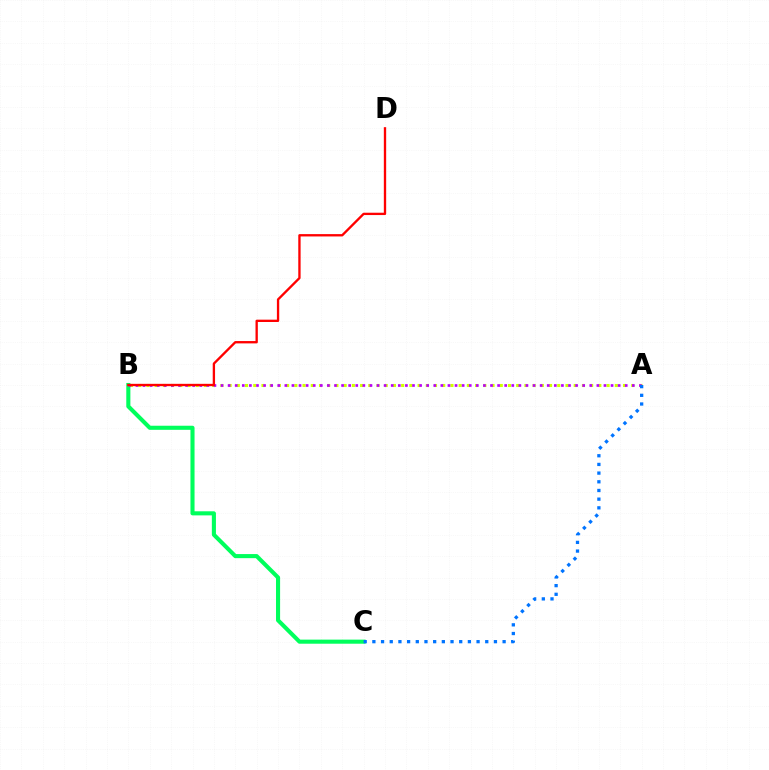{('B', 'C'): [{'color': '#00ff5c', 'line_style': 'solid', 'thickness': 2.94}], ('A', 'B'): [{'color': '#d1ff00', 'line_style': 'dotted', 'thickness': 2.23}, {'color': '#b900ff', 'line_style': 'dotted', 'thickness': 1.93}], ('A', 'C'): [{'color': '#0074ff', 'line_style': 'dotted', 'thickness': 2.36}], ('B', 'D'): [{'color': '#ff0000', 'line_style': 'solid', 'thickness': 1.68}]}